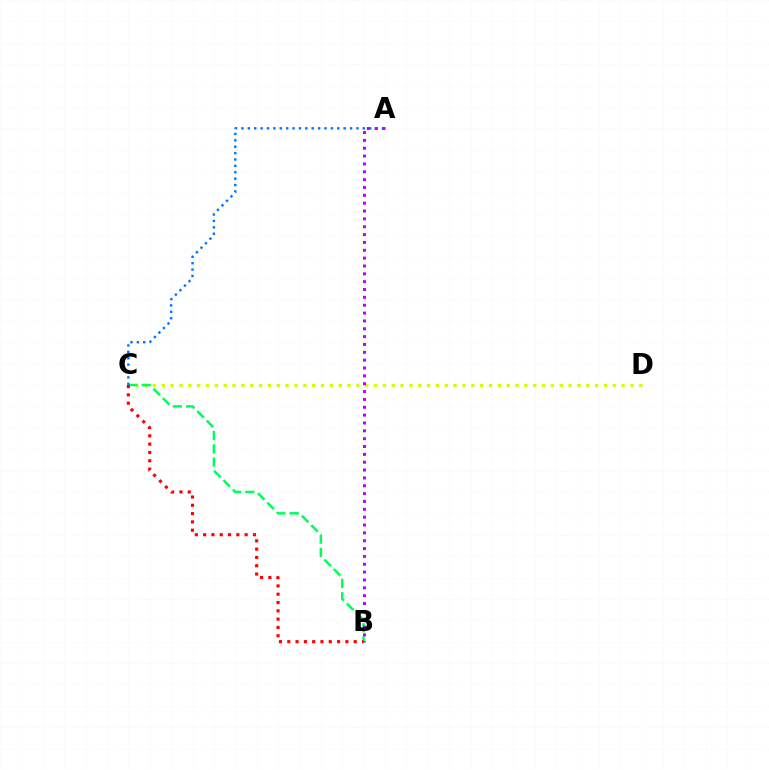{('C', 'D'): [{'color': '#d1ff00', 'line_style': 'dotted', 'thickness': 2.4}], ('B', 'C'): [{'color': '#00ff5c', 'line_style': 'dashed', 'thickness': 1.81}, {'color': '#ff0000', 'line_style': 'dotted', 'thickness': 2.26}], ('A', 'C'): [{'color': '#0074ff', 'line_style': 'dotted', 'thickness': 1.74}], ('A', 'B'): [{'color': '#b900ff', 'line_style': 'dotted', 'thickness': 2.13}]}